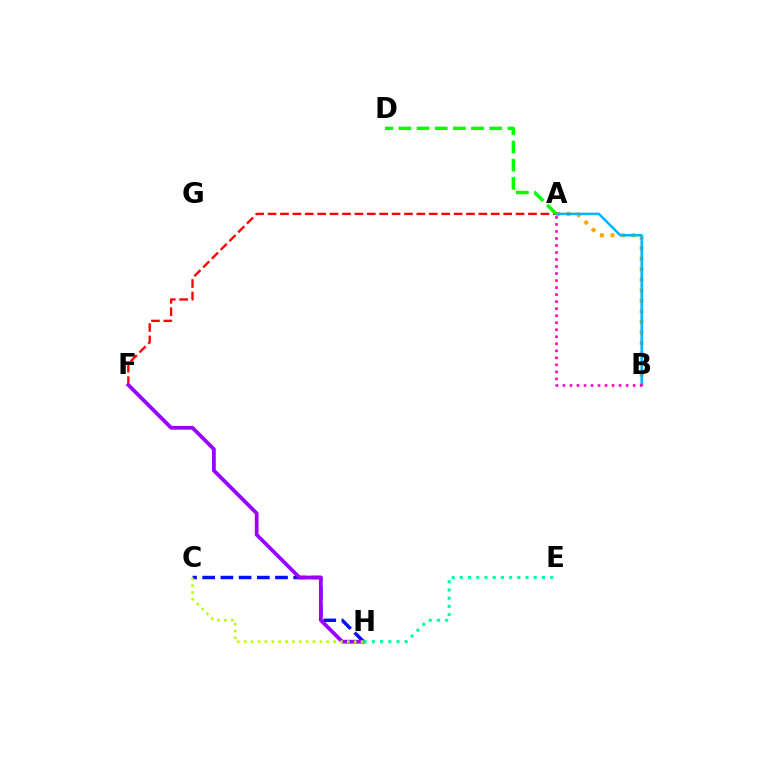{('A', 'B'): [{'color': '#ffa500', 'line_style': 'dotted', 'thickness': 2.86}, {'color': '#00b5ff', 'line_style': 'solid', 'thickness': 1.81}, {'color': '#ff00bd', 'line_style': 'dotted', 'thickness': 1.91}], ('A', 'F'): [{'color': '#ff0000', 'line_style': 'dashed', 'thickness': 1.68}], ('C', 'H'): [{'color': '#0010ff', 'line_style': 'dashed', 'thickness': 2.47}, {'color': '#b3ff00', 'line_style': 'dotted', 'thickness': 1.87}], ('F', 'H'): [{'color': '#9b00ff', 'line_style': 'solid', 'thickness': 2.7}], ('A', 'D'): [{'color': '#08ff00', 'line_style': 'dashed', 'thickness': 2.47}], ('E', 'H'): [{'color': '#00ff9d', 'line_style': 'dotted', 'thickness': 2.23}]}